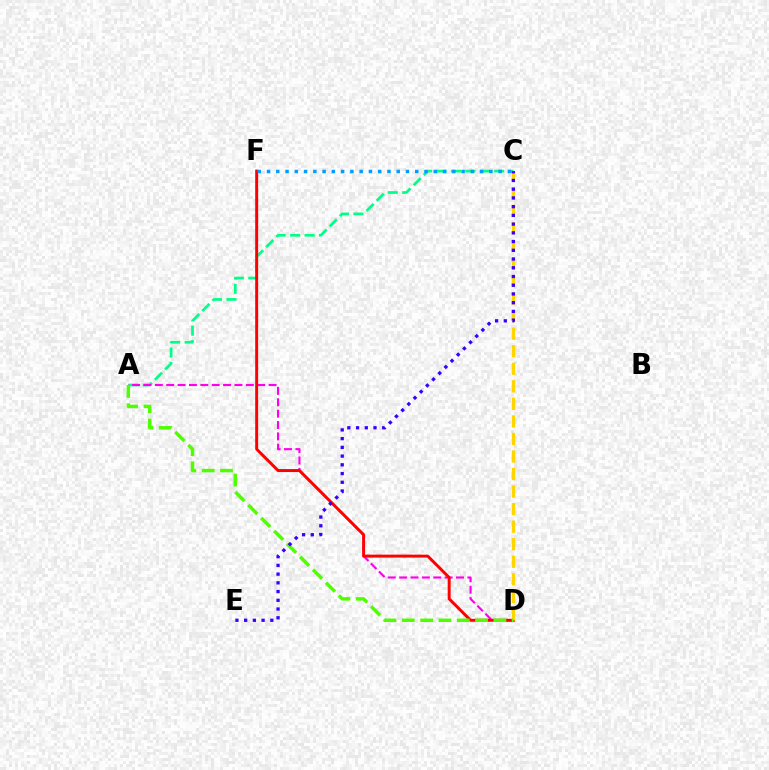{('A', 'C'): [{'color': '#00ff86', 'line_style': 'dashed', 'thickness': 1.96}], ('A', 'D'): [{'color': '#ff00ed', 'line_style': 'dashed', 'thickness': 1.55}, {'color': '#4fff00', 'line_style': 'dashed', 'thickness': 2.49}], ('D', 'F'): [{'color': '#ff0000', 'line_style': 'solid', 'thickness': 2.13}], ('C', 'D'): [{'color': '#ffd500', 'line_style': 'dashed', 'thickness': 2.38}], ('C', 'F'): [{'color': '#009eff', 'line_style': 'dotted', 'thickness': 2.52}], ('C', 'E'): [{'color': '#3700ff', 'line_style': 'dotted', 'thickness': 2.37}]}